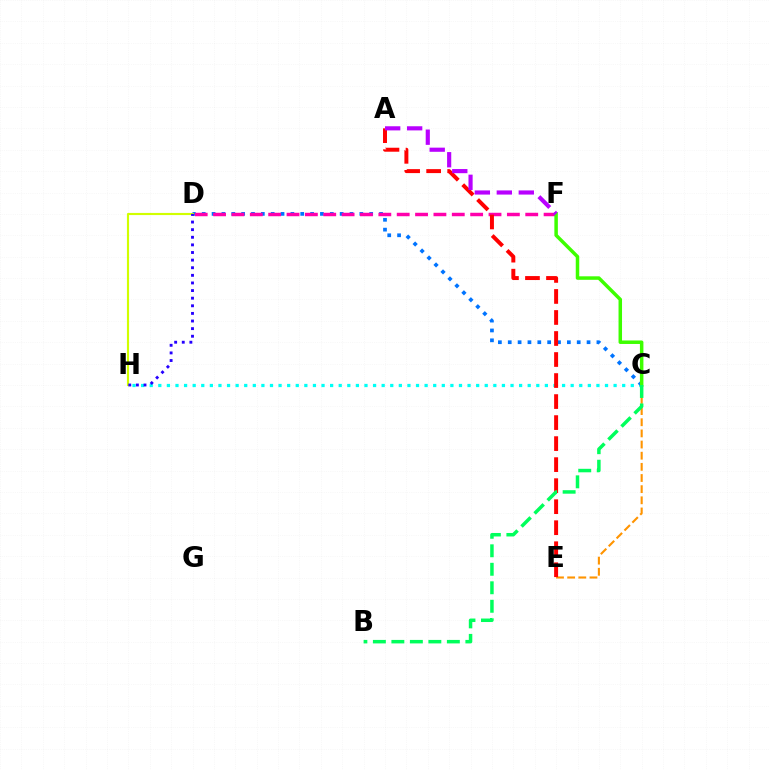{('C', 'H'): [{'color': '#00fff6', 'line_style': 'dotted', 'thickness': 2.33}], ('C', 'D'): [{'color': '#0074ff', 'line_style': 'dotted', 'thickness': 2.68}], ('D', 'F'): [{'color': '#ff00ac', 'line_style': 'dashed', 'thickness': 2.49}], ('D', 'H'): [{'color': '#d1ff00', 'line_style': 'solid', 'thickness': 1.54}, {'color': '#2500ff', 'line_style': 'dotted', 'thickness': 2.07}], ('C', 'E'): [{'color': '#ff9400', 'line_style': 'dashed', 'thickness': 1.51}], ('A', 'E'): [{'color': '#ff0000', 'line_style': 'dashed', 'thickness': 2.86}], ('C', 'F'): [{'color': '#3dff00', 'line_style': 'solid', 'thickness': 2.52}], ('B', 'C'): [{'color': '#00ff5c', 'line_style': 'dashed', 'thickness': 2.51}], ('A', 'F'): [{'color': '#b900ff', 'line_style': 'dashed', 'thickness': 2.99}]}